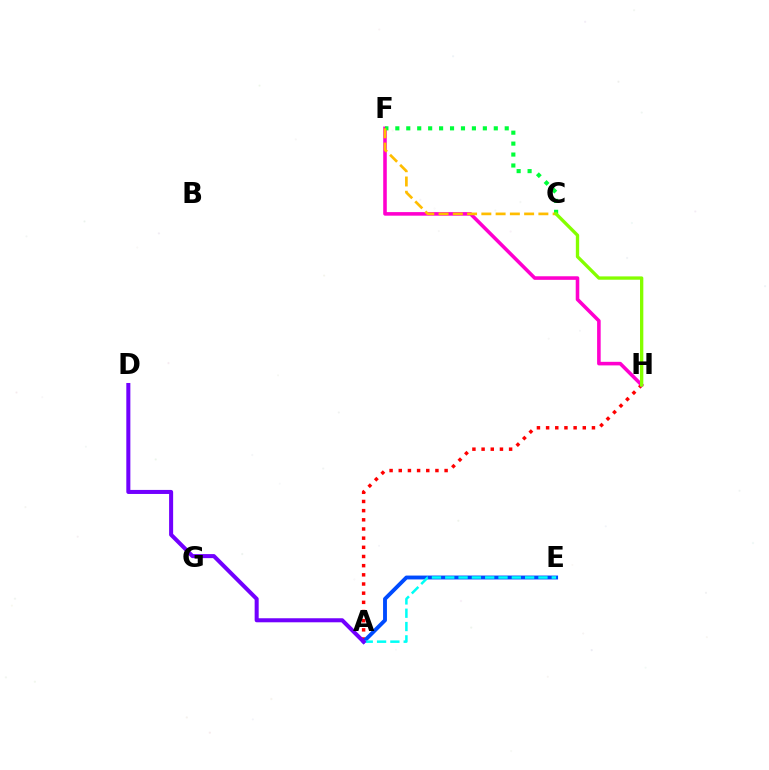{('A', 'H'): [{'color': '#ff0000', 'line_style': 'dotted', 'thickness': 2.49}], ('F', 'H'): [{'color': '#ff00cf', 'line_style': 'solid', 'thickness': 2.57}], ('A', 'E'): [{'color': '#004bff', 'line_style': 'solid', 'thickness': 2.79}, {'color': '#00fff6', 'line_style': 'dashed', 'thickness': 1.81}], ('C', 'F'): [{'color': '#00ff39', 'line_style': 'dotted', 'thickness': 2.97}, {'color': '#ffbd00', 'line_style': 'dashed', 'thickness': 1.94}], ('A', 'D'): [{'color': '#7200ff', 'line_style': 'solid', 'thickness': 2.91}], ('C', 'H'): [{'color': '#84ff00', 'line_style': 'solid', 'thickness': 2.39}]}